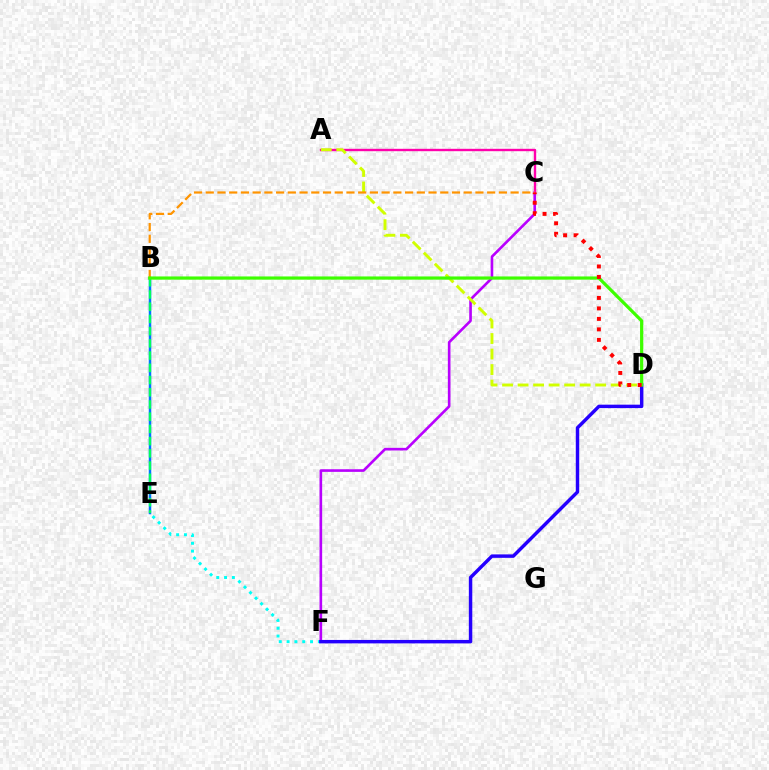{('C', 'F'): [{'color': '#b900ff', 'line_style': 'solid', 'thickness': 1.9}], ('A', 'C'): [{'color': '#ff00ac', 'line_style': 'solid', 'thickness': 1.72}], ('E', 'F'): [{'color': '#00fff6', 'line_style': 'dotted', 'thickness': 2.12}], ('A', 'D'): [{'color': '#d1ff00', 'line_style': 'dashed', 'thickness': 2.11}], ('B', 'E'): [{'color': '#0074ff', 'line_style': 'solid', 'thickness': 1.79}, {'color': '#00ff5c', 'line_style': 'dashed', 'thickness': 1.66}], ('D', 'F'): [{'color': '#2500ff', 'line_style': 'solid', 'thickness': 2.48}], ('B', 'C'): [{'color': '#ff9400', 'line_style': 'dashed', 'thickness': 1.59}], ('B', 'D'): [{'color': '#3dff00', 'line_style': 'solid', 'thickness': 2.32}], ('C', 'D'): [{'color': '#ff0000', 'line_style': 'dotted', 'thickness': 2.85}]}